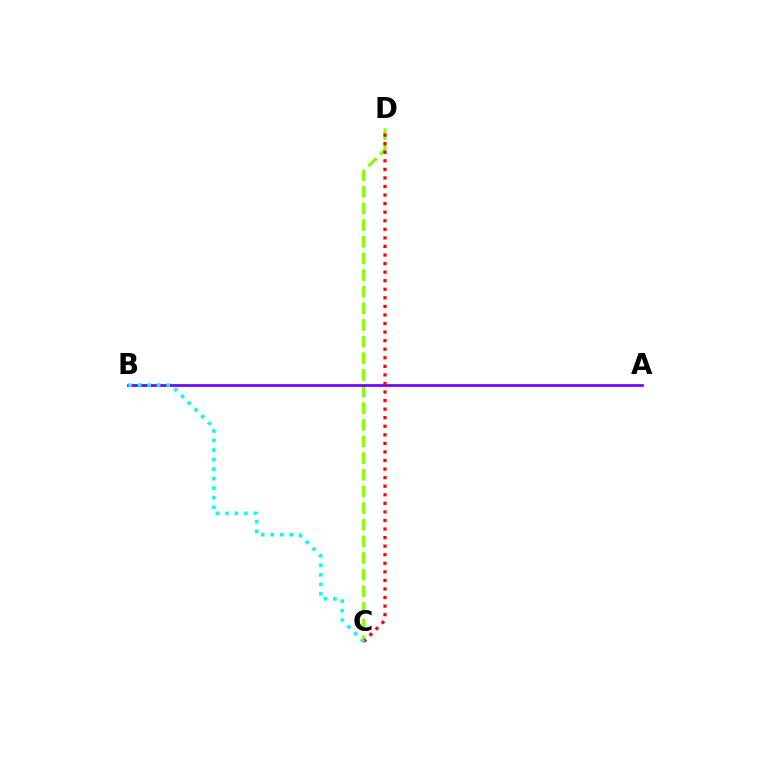{('C', 'D'): [{'color': '#84ff00', 'line_style': 'dashed', 'thickness': 2.26}, {'color': '#ff0000', 'line_style': 'dotted', 'thickness': 2.33}], ('A', 'B'): [{'color': '#7200ff', 'line_style': 'solid', 'thickness': 1.95}], ('B', 'C'): [{'color': '#00fff6', 'line_style': 'dotted', 'thickness': 2.59}]}